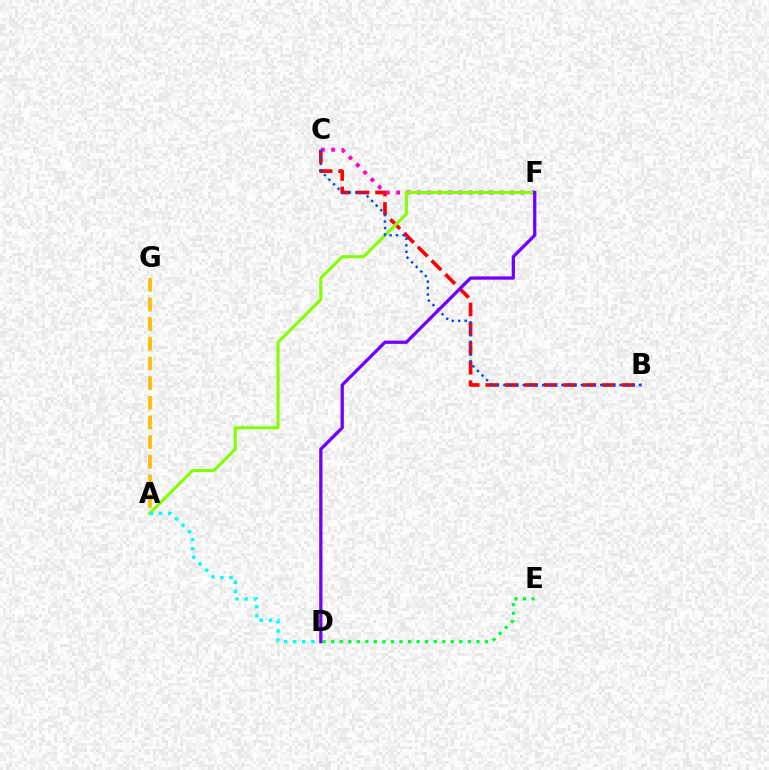{('B', 'C'): [{'color': '#ff0000', 'line_style': 'dashed', 'thickness': 2.64}, {'color': '#004bff', 'line_style': 'dotted', 'thickness': 1.75}], ('A', 'G'): [{'color': '#ffbd00', 'line_style': 'dashed', 'thickness': 2.67}], ('D', 'E'): [{'color': '#00ff39', 'line_style': 'dotted', 'thickness': 2.32}], ('C', 'F'): [{'color': '#ff00cf', 'line_style': 'dotted', 'thickness': 2.81}], ('A', 'F'): [{'color': '#84ff00', 'line_style': 'solid', 'thickness': 2.21}], ('A', 'D'): [{'color': '#00fff6', 'line_style': 'dotted', 'thickness': 2.48}], ('D', 'F'): [{'color': '#7200ff', 'line_style': 'solid', 'thickness': 2.35}]}